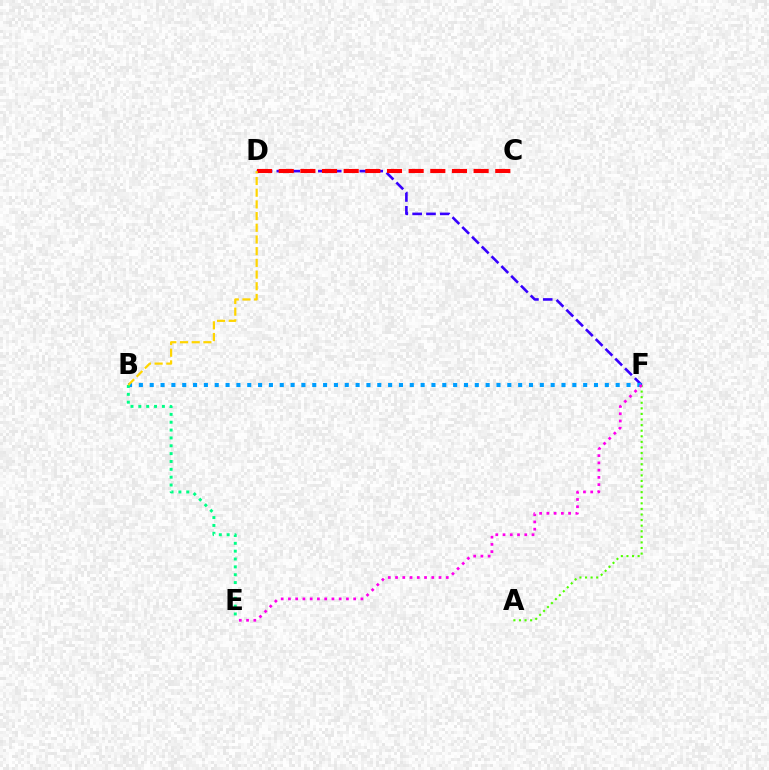{('A', 'F'): [{'color': '#4fff00', 'line_style': 'dotted', 'thickness': 1.52}], ('D', 'F'): [{'color': '#3700ff', 'line_style': 'dashed', 'thickness': 1.88}], ('B', 'F'): [{'color': '#009eff', 'line_style': 'dotted', 'thickness': 2.94}], ('B', 'E'): [{'color': '#00ff86', 'line_style': 'dotted', 'thickness': 2.13}], ('C', 'D'): [{'color': '#ff0000', 'line_style': 'dashed', 'thickness': 2.94}], ('B', 'D'): [{'color': '#ffd500', 'line_style': 'dashed', 'thickness': 1.59}], ('E', 'F'): [{'color': '#ff00ed', 'line_style': 'dotted', 'thickness': 1.97}]}